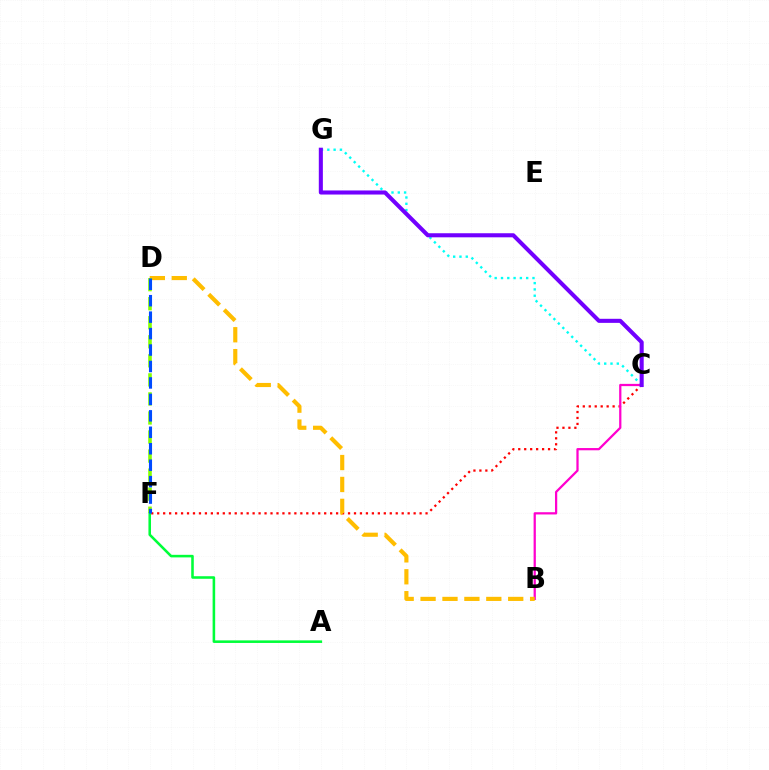{('A', 'F'): [{'color': '#00ff39', 'line_style': 'solid', 'thickness': 1.85}], ('C', 'G'): [{'color': '#00fff6', 'line_style': 'dotted', 'thickness': 1.71}, {'color': '#7200ff', 'line_style': 'solid', 'thickness': 2.93}], ('C', 'F'): [{'color': '#ff0000', 'line_style': 'dotted', 'thickness': 1.62}], ('B', 'C'): [{'color': '#ff00cf', 'line_style': 'solid', 'thickness': 1.62}], ('B', 'D'): [{'color': '#ffbd00', 'line_style': 'dashed', 'thickness': 2.98}], ('D', 'F'): [{'color': '#84ff00', 'line_style': 'dashed', 'thickness': 2.59}, {'color': '#004bff', 'line_style': 'dashed', 'thickness': 2.23}]}